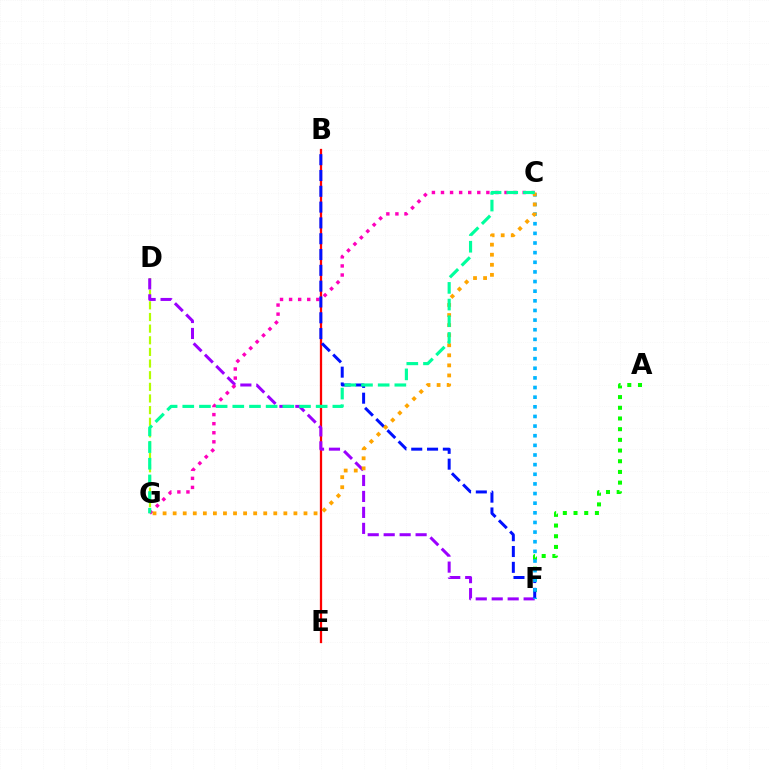{('D', 'G'): [{'color': '#b3ff00', 'line_style': 'dashed', 'thickness': 1.58}], ('B', 'E'): [{'color': '#ff0000', 'line_style': 'solid', 'thickness': 1.64}], ('A', 'F'): [{'color': '#08ff00', 'line_style': 'dotted', 'thickness': 2.9}], ('D', 'F'): [{'color': '#9b00ff', 'line_style': 'dashed', 'thickness': 2.17}], ('C', 'G'): [{'color': '#ff00bd', 'line_style': 'dotted', 'thickness': 2.47}, {'color': '#ffa500', 'line_style': 'dotted', 'thickness': 2.73}, {'color': '#00ff9d', 'line_style': 'dashed', 'thickness': 2.27}], ('B', 'F'): [{'color': '#0010ff', 'line_style': 'dashed', 'thickness': 2.15}], ('C', 'F'): [{'color': '#00b5ff', 'line_style': 'dotted', 'thickness': 2.62}]}